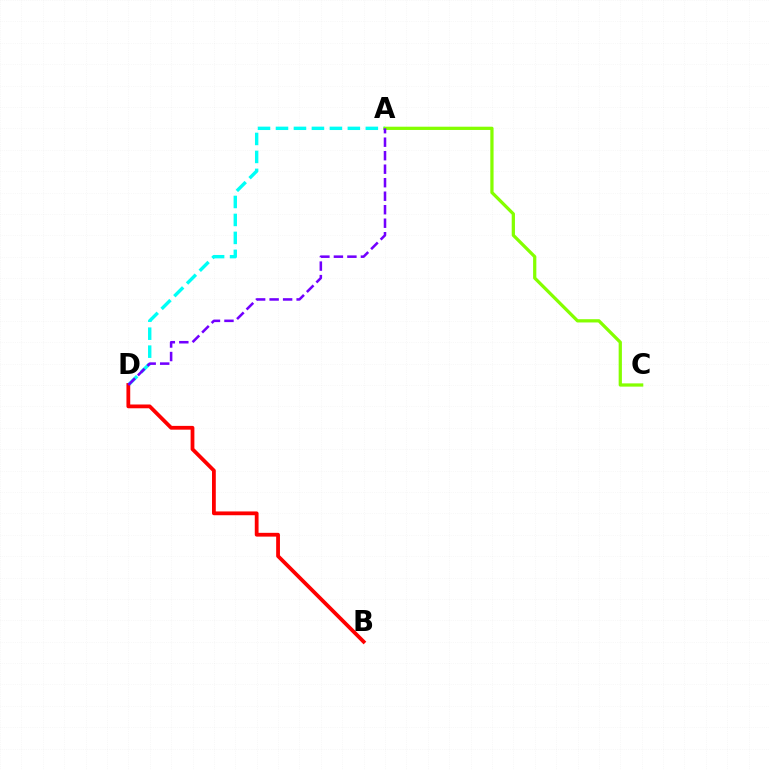{('A', 'D'): [{'color': '#00fff6', 'line_style': 'dashed', 'thickness': 2.44}, {'color': '#7200ff', 'line_style': 'dashed', 'thickness': 1.83}], ('B', 'D'): [{'color': '#ff0000', 'line_style': 'solid', 'thickness': 2.72}], ('A', 'C'): [{'color': '#84ff00', 'line_style': 'solid', 'thickness': 2.34}]}